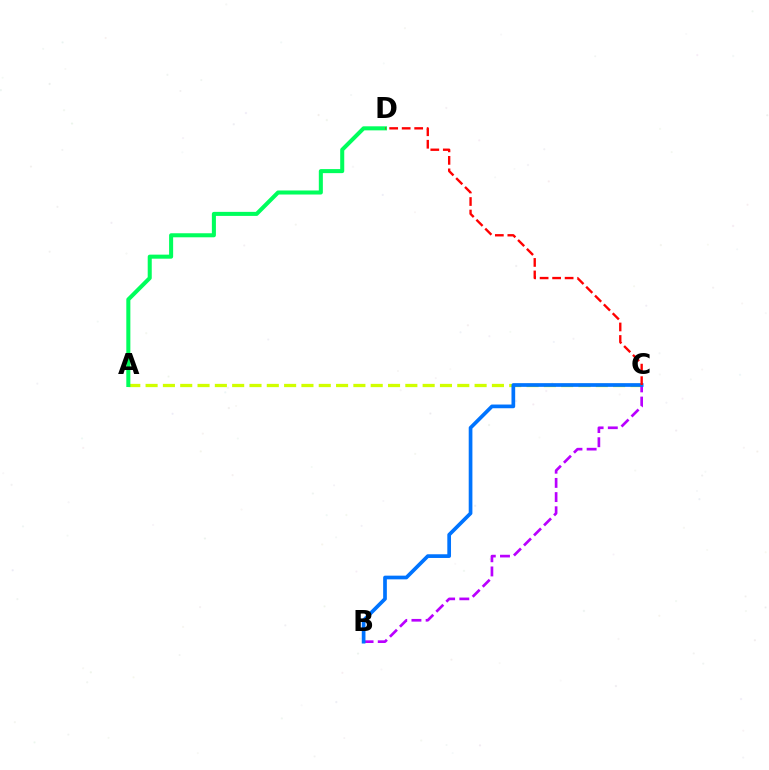{('A', 'C'): [{'color': '#d1ff00', 'line_style': 'dashed', 'thickness': 2.35}], ('B', 'C'): [{'color': '#b900ff', 'line_style': 'dashed', 'thickness': 1.93}, {'color': '#0074ff', 'line_style': 'solid', 'thickness': 2.66}], ('A', 'D'): [{'color': '#00ff5c', 'line_style': 'solid', 'thickness': 2.91}], ('C', 'D'): [{'color': '#ff0000', 'line_style': 'dashed', 'thickness': 1.7}]}